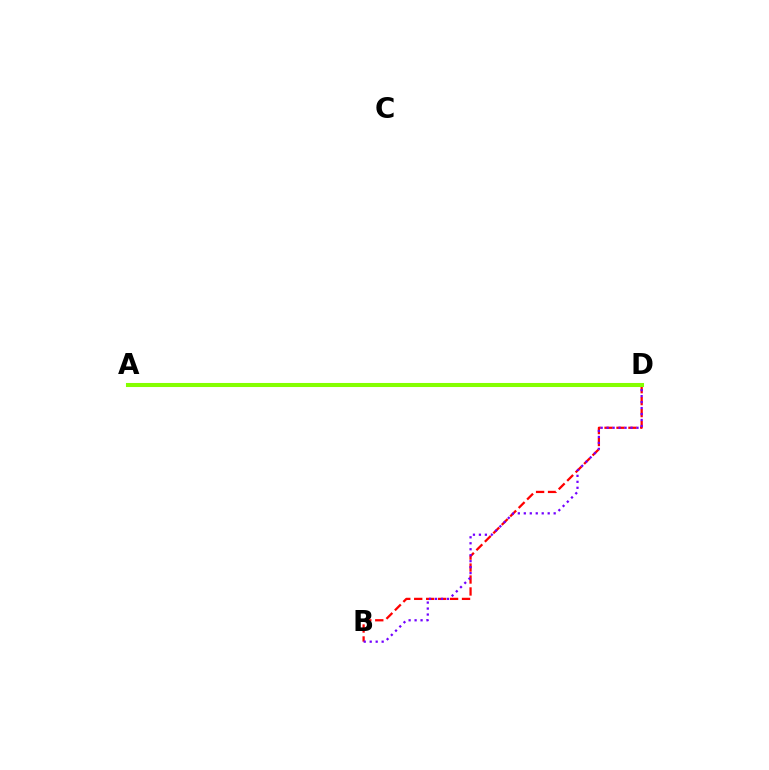{('A', 'D'): [{'color': '#00fff6', 'line_style': 'solid', 'thickness': 2.1}, {'color': '#84ff00', 'line_style': 'solid', 'thickness': 2.93}], ('B', 'D'): [{'color': '#ff0000', 'line_style': 'dashed', 'thickness': 1.62}, {'color': '#7200ff', 'line_style': 'dotted', 'thickness': 1.62}]}